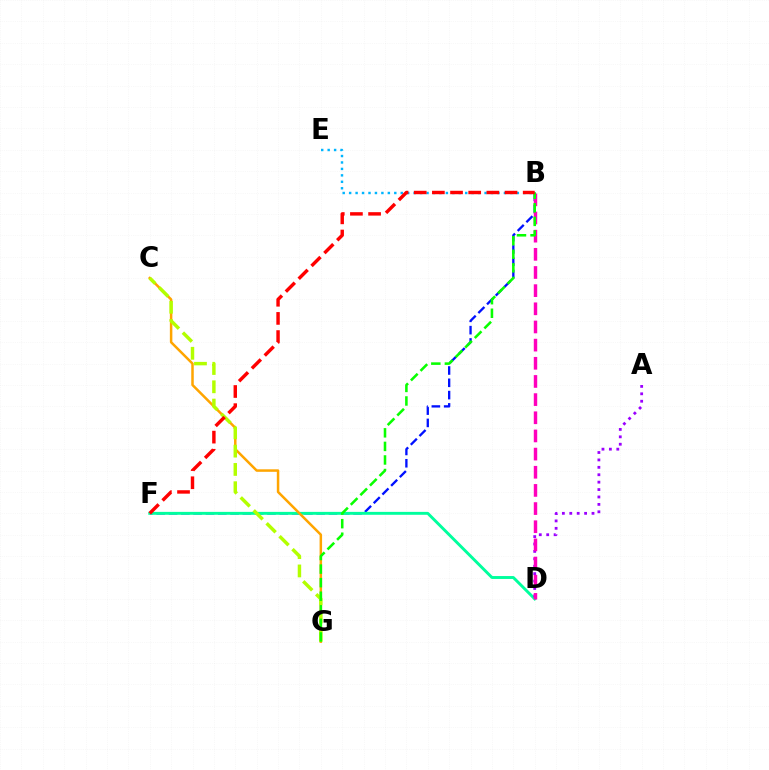{('B', 'F'): [{'color': '#0010ff', 'line_style': 'dashed', 'thickness': 1.67}, {'color': '#ff0000', 'line_style': 'dashed', 'thickness': 2.47}], ('D', 'F'): [{'color': '#00ff9d', 'line_style': 'solid', 'thickness': 2.1}], ('C', 'G'): [{'color': '#ffa500', 'line_style': 'solid', 'thickness': 1.8}, {'color': '#b3ff00', 'line_style': 'dashed', 'thickness': 2.49}], ('A', 'D'): [{'color': '#9b00ff', 'line_style': 'dotted', 'thickness': 2.01}], ('B', 'E'): [{'color': '#00b5ff', 'line_style': 'dotted', 'thickness': 1.75}], ('B', 'D'): [{'color': '#ff00bd', 'line_style': 'dashed', 'thickness': 2.47}], ('B', 'G'): [{'color': '#08ff00', 'line_style': 'dashed', 'thickness': 1.84}]}